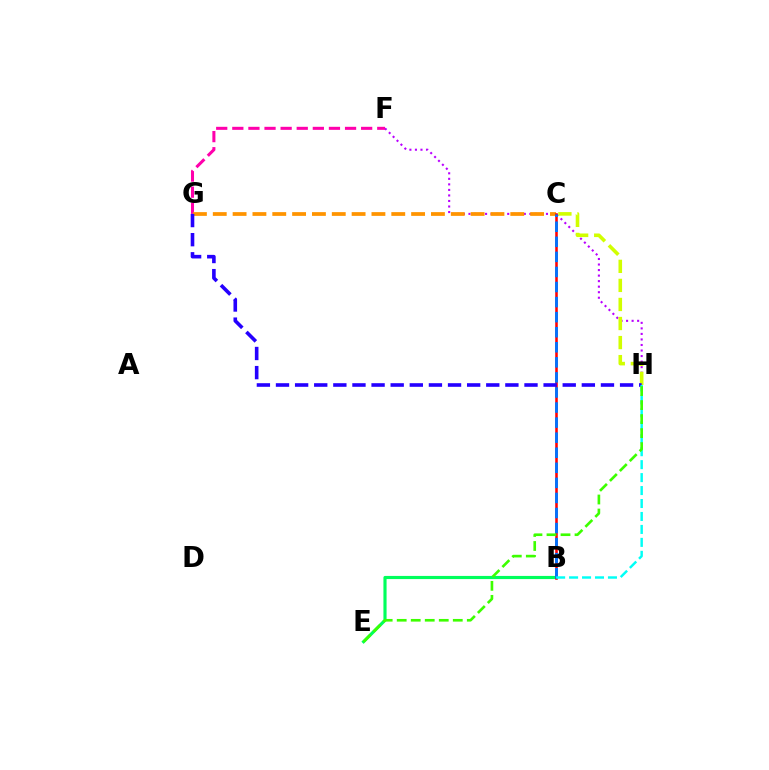{('B', 'E'): [{'color': '#00ff5c', 'line_style': 'solid', 'thickness': 2.27}], ('F', 'H'): [{'color': '#b900ff', 'line_style': 'dotted', 'thickness': 1.5}], ('F', 'G'): [{'color': '#ff00ac', 'line_style': 'dashed', 'thickness': 2.19}], ('C', 'G'): [{'color': '#ff9400', 'line_style': 'dashed', 'thickness': 2.69}], ('B', 'C'): [{'color': '#ff0000', 'line_style': 'solid', 'thickness': 1.84}, {'color': '#0074ff', 'line_style': 'dashed', 'thickness': 2.05}], ('C', 'H'): [{'color': '#d1ff00', 'line_style': 'dashed', 'thickness': 2.59}], ('G', 'H'): [{'color': '#2500ff', 'line_style': 'dashed', 'thickness': 2.6}], ('B', 'H'): [{'color': '#00fff6', 'line_style': 'dashed', 'thickness': 1.76}], ('E', 'H'): [{'color': '#3dff00', 'line_style': 'dashed', 'thickness': 1.9}]}